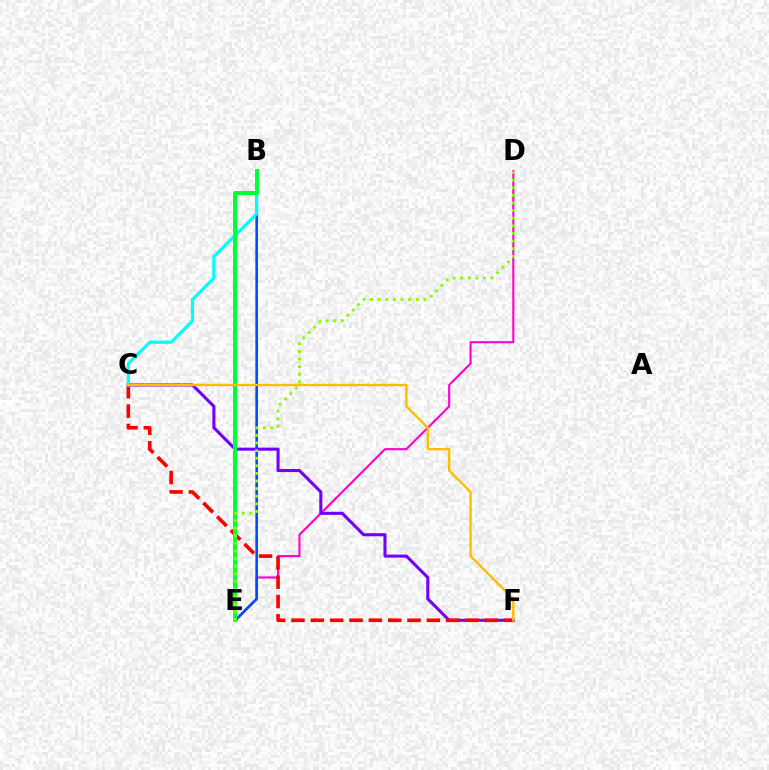{('D', 'E'): [{'color': '#ff00cf', 'line_style': 'solid', 'thickness': 1.52}, {'color': '#84ff00', 'line_style': 'dotted', 'thickness': 2.07}], ('B', 'E'): [{'color': '#004bff', 'line_style': 'solid', 'thickness': 1.89}, {'color': '#00ff39', 'line_style': 'solid', 'thickness': 2.88}], ('C', 'F'): [{'color': '#7200ff', 'line_style': 'solid', 'thickness': 2.21}, {'color': '#ff0000', 'line_style': 'dashed', 'thickness': 2.63}, {'color': '#ffbd00', 'line_style': 'solid', 'thickness': 1.72}], ('B', 'C'): [{'color': '#00fff6', 'line_style': 'solid', 'thickness': 2.27}]}